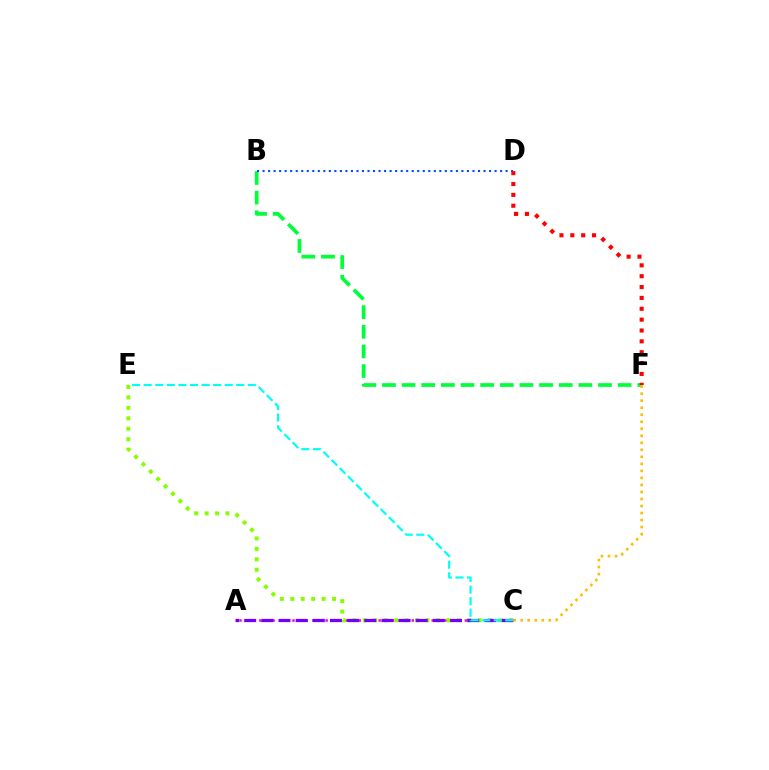{('A', 'C'): [{'color': '#ff00cf', 'line_style': 'dotted', 'thickness': 1.8}, {'color': '#7200ff', 'line_style': 'dashed', 'thickness': 2.33}], ('C', 'E'): [{'color': '#84ff00', 'line_style': 'dotted', 'thickness': 2.84}, {'color': '#00fff6', 'line_style': 'dashed', 'thickness': 1.57}], ('B', 'F'): [{'color': '#00ff39', 'line_style': 'dashed', 'thickness': 2.67}], ('C', 'F'): [{'color': '#ffbd00', 'line_style': 'dotted', 'thickness': 1.91}], ('B', 'D'): [{'color': '#004bff', 'line_style': 'dotted', 'thickness': 1.5}], ('D', 'F'): [{'color': '#ff0000', 'line_style': 'dotted', 'thickness': 2.95}]}